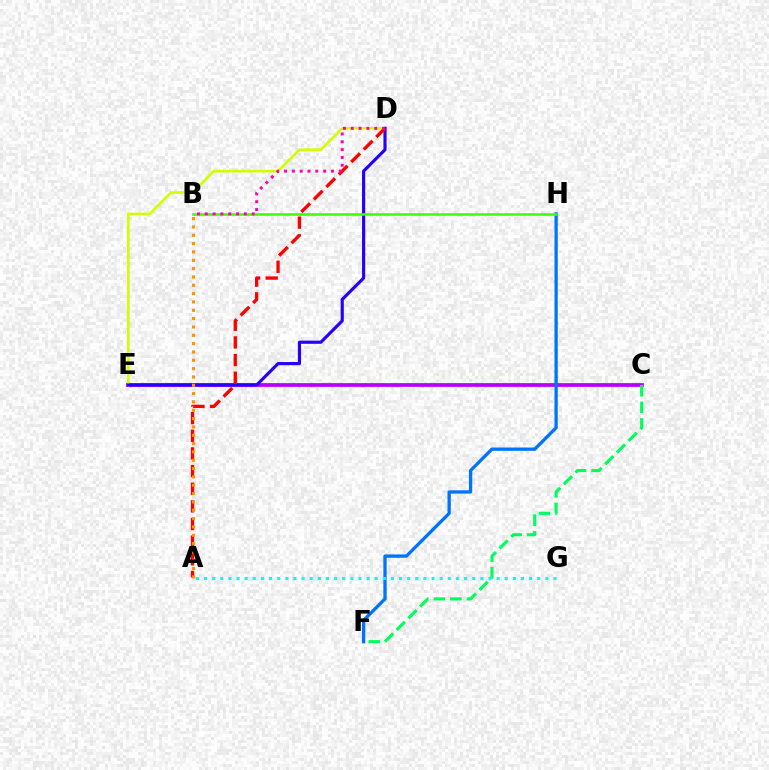{('C', 'E'): [{'color': '#b900ff', 'line_style': 'solid', 'thickness': 2.7}], ('F', 'H'): [{'color': '#0074ff', 'line_style': 'solid', 'thickness': 2.38}], ('D', 'E'): [{'color': '#d1ff00', 'line_style': 'solid', 'thickness': 1.91}, {'color': '#2500ff', 'line_style': 'solid', 'thickness': 2.27}], ('C', 'F'): [{'color': '#00ff5c', 'line_style': 'dashed', 'thickness': 2.25}], ('B', 'H'): [{'color': '#3dff00', 'line_style': 'solid', 'thickness': 1.82}], ('A', 'D'): [{'color': '#ff0000', 'line_style': 'dashed', 'thickness': 2.4}], ('B', 'D'): [{'color': '#ff00ac', 'line_style': 'dotted', 'thickness': 2.13}], ('A', 'G'): [{'color': '#00fff6', 'line_style': 'dotted', 'thickness': 2.21}], ('A', 'B'): [{'color': '#ff9400', 'line_style': 'dotted', 'thickness': 2.26}]}